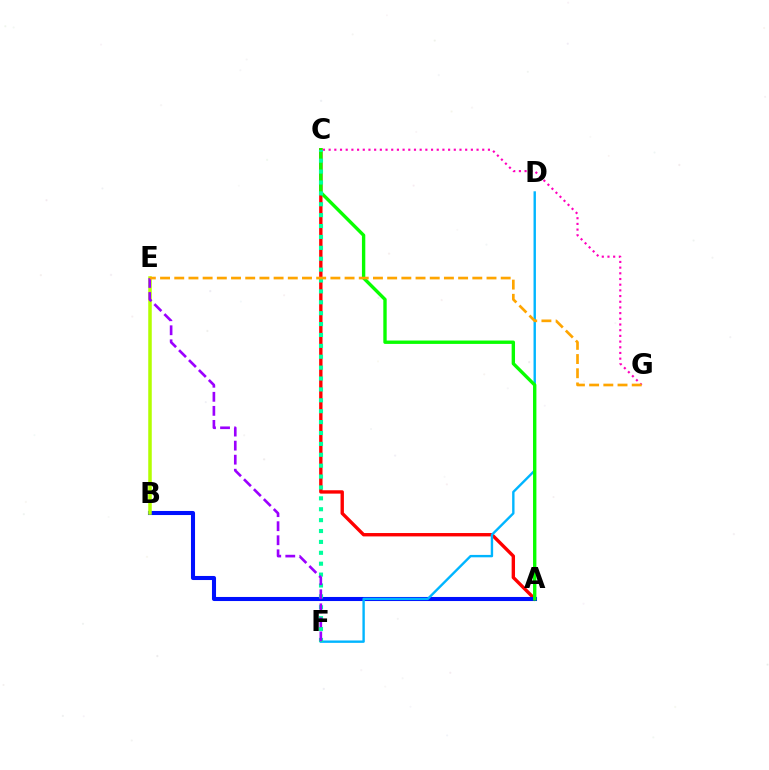{('A', 'C'): [{'color': '#ff0000', 'line_style': 'solid', 'thickness': 2.43}, {'color': '#08ff00', 'line_style': 'solid', 'thickness': 2.43}], ('A', 'B'): [{'color': '#0010ff', 'line_style': 'solid', 'thickness': 2.93}], ('D', 'F'): [{'color': '#00b5ff', 'line_style': 'solid', 'thickness': 1.72}], ('C', 'G'): [{'color': '#ff00bd', 'line_style': 'dotted', 'thickness': 1.55}], ('C', 'F'): [{'color': '#00ff9d', 'line_style': 'dotted', 'thickness': 2.96}], ('B', 'E'): [{'color': '#b3ff00', 'line_style': 'solid', 'thickness': 2.53}], ('E', 'F'): [{'color': '#9b00ff', 'line_style': 'dashed', 'thickness': 1.91}], ('E', 'G'): [{'color': '#ffa500', 'line_style': 'dashed', 'thickness': 1.93}]}